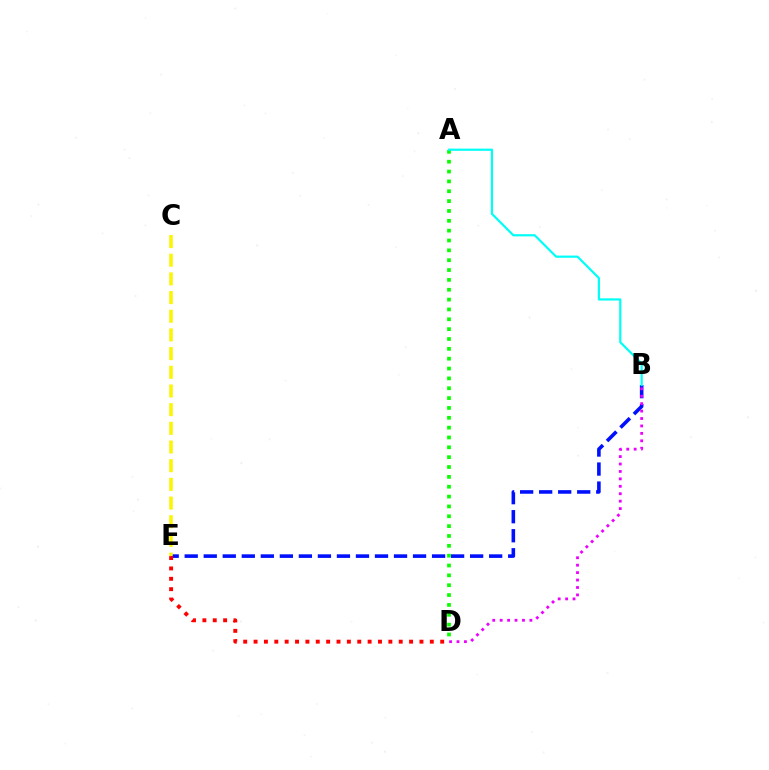{('B', 'E'): [{'color': '#0010ff', 'line_style': 'dashed', 'thickness': 2.58}], ('A', 'D'): [{'color': '#08ff00', 'line_style': 'dotted', 'thickness': 2.68}], ('C', 'E'): [{'color': '#fcf500', 'line_style': 'dashed', 'thickness': 2.54}], ('D', 'E'): [{'color': '#ff0000', 'line_style': 'dotted', 'thickness': 2.82}], ('B', 'D'): [{'color': '#ee00ff', 'line_style': 'dotted', 'thickness': 2.02}], ('A', 'B'): [{'color': '#00fff6', 'line_style': 'solid', 'thickness': 1.58}]}